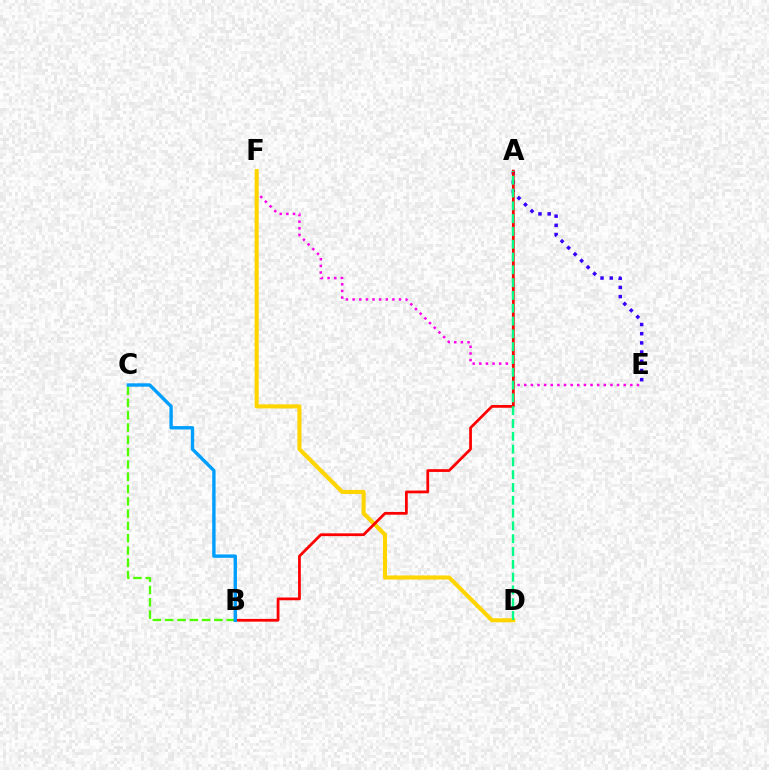{('A', 'E'): [{'color': '#3700ff', 'line_style': 'dotted', 'thickness': 2.5}], ('E', 'F'): [{'color': '#ff00ed', 'line_style': 'dotted', 'thickness': 1.8}], ('D', 'F'): [{'color': '#ffd500', 'line_style': 'solid', 'thickness': 2.94}], ('A', 'B'): [{'color': '#ff0000', 'line_style': 'solid', 'thickness': 1.98}], ('A', 'D'): [{'color': '#00ff86', 'line_style': 'dashed', 'thickness': 1.74}], ('B', 'C'): [{'color': '#4fff00', 'line_style': 'dashed', 'thickness': 1.67}, {'color': '#009eff', 'line_style': 'solid', 'thickness': 2.42}]}